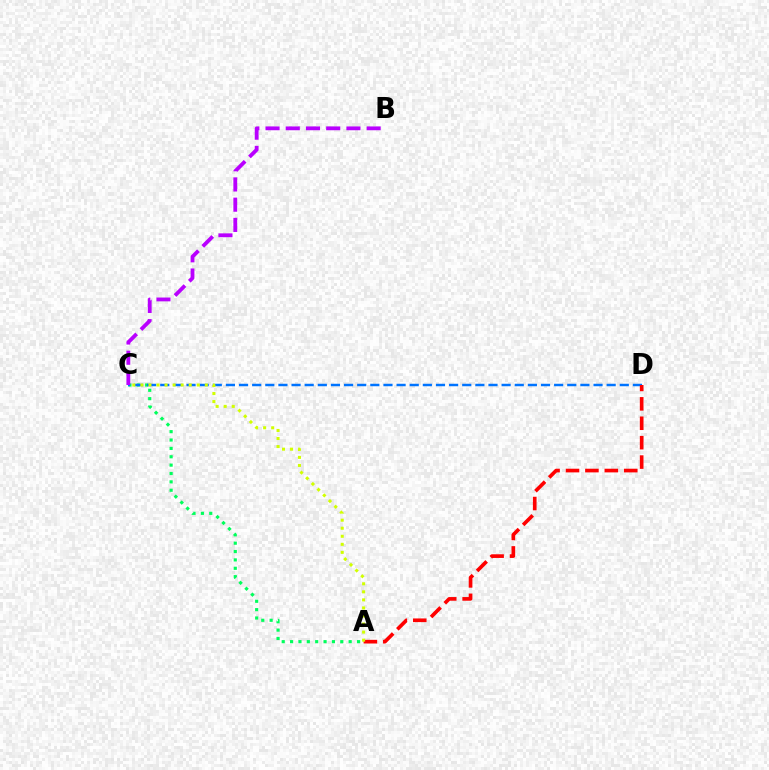{('A', 'C'): [{'color': '#00ff5c', 'line_style': 'dotted', 'thickness': 2.27}, {'color': '#d1ff00', 'line_style': 'dotted', 'thickness': 2.19}], ('C', 'D'): [{'color': '#0074ff', 'line_style': 'dashed', 'thickness': 1.78}], ('B', 'C'): [{'color': '#b900ff', 'line_style': 'dashed', 'thickness': 2.75}], ('A', 'D'): [{'color': '#ff0000', 'line_style': 'dashed', 'thickness': 2.64}]}